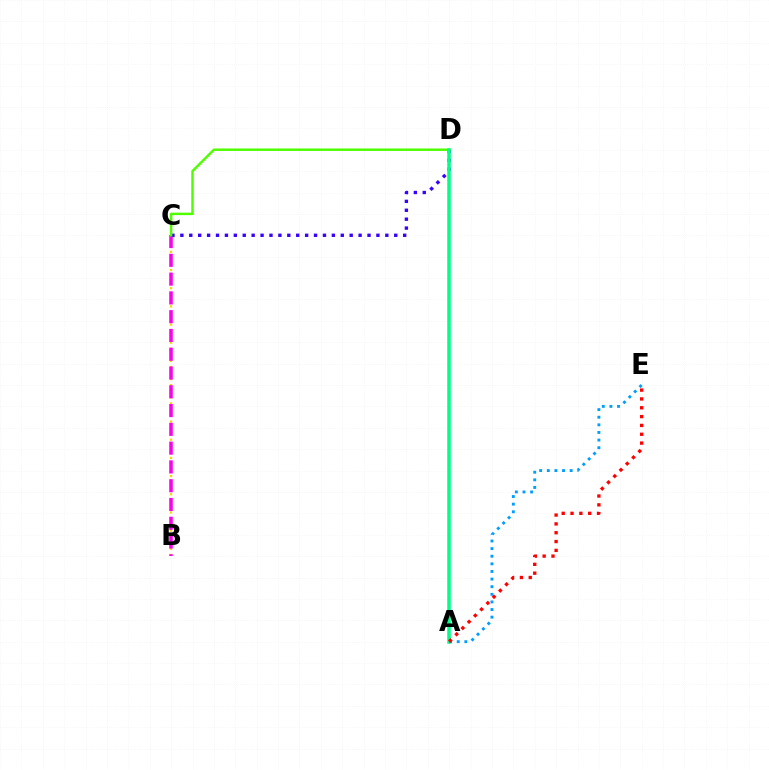{('B', 'C'): [{'color': '#ffd500', 'line_style': 'dotted', 'thickness': 1.65}, {'color': '#ff00ed', 'line_style': 'dashed', 'thickness': 2.55}], ('C', 'D'): [{'color': '#3700ff', 'line_style': 'dotted', 'thickness': 2.42}, {'color': '#4fff00', 'line_style': 'solid', 'thickness': 1.77}], ('A', 'D'): [{'color': '#00ff86', 'line_style': 'solid', 'thickness': 2.52}], ('A', 'E'): [{'color': '#009eff', 'line_style': 'dotted', 'thickness': 2.07}, {'color': '#ff0000', 'line_style': 'dotted', 'thickness': 2.4}]}